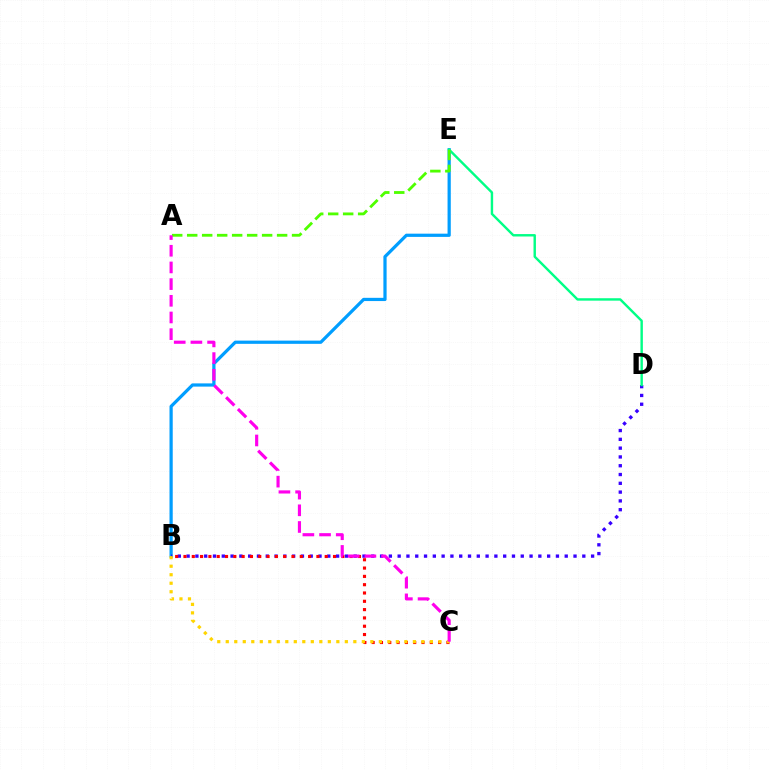{('B', 'E'): [{'color': '#009eff', 'line_style': 'solid', 'thickness': 2.32}], ('B', 'D'): [{'color': '#3700ff', 'line_style': 'dotted', 'thickness': 2.39}], ('D', 'E'): [{'color': '#00ff86', 'line_style': 'solid', 'thickness': 1.74}], ('B', 'C'): [{'color': '#ff0000', 'line_style': 'dotted', 'thickness': 2.26}, {'color': '#ffd500', 'line_style': 'dotted', 'thickness': 2.31}], ('A', 'E'): [{'color': '#4fff00', 'line_style': 'dashed', 'thickness': 2.04}], ('A', 'C'): [{'color': '#ff00ed', 'line_style': 'dashed', 'thickness': 2.27}]}